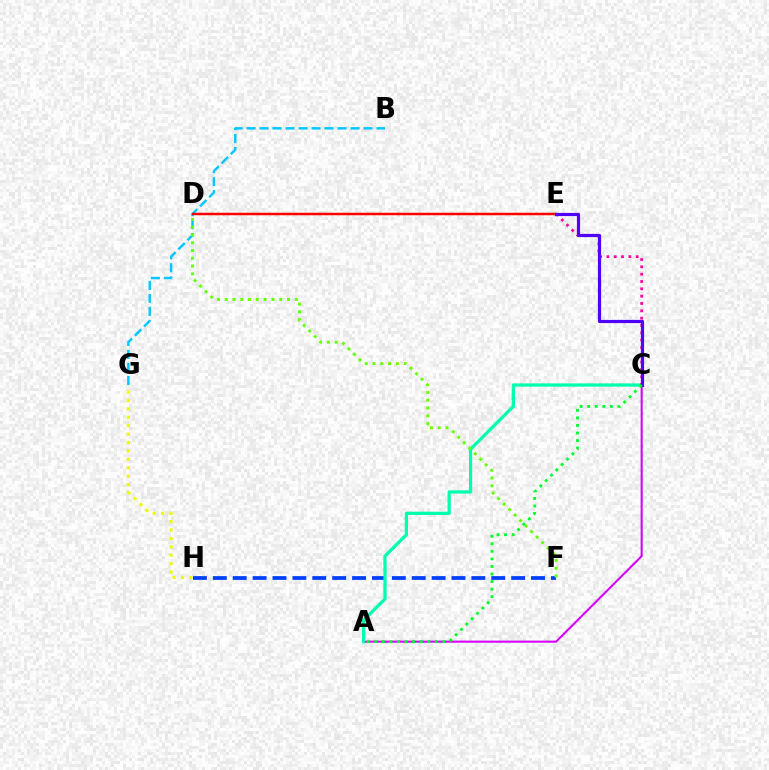{('D', 'E'): [{'color': '#ff8800', 'line_style': 'dotted', 'thickness': 1.64}, {'color': '#ff0000', 'line_style': 'solid', 'thickness': 1.76}], ('F', 'H'): [{'color': '#003fff', 'line_style': 'dashed', 'thickness': 2.7}], ('A', 'C'): [{'color': '#d600ff', 'line_style': 'solid', 'thickness': 1.51}, {'color': '#00ffaf', 'line_style': 'solid', 'thickness': 2.34}, {'color': '#00ff27', 'line_style': 'dotted', 'thickness': 2.05}], ('C', 'E'): [{'color': '#ff00a0', 'line_style': 'dotted', 'thickness': 1.99}, {'color': '#4f00ff', 'line_style': 'solid', 'thickness': 2.3}], ('B', 'G'): [{'color': '#00c7ff', 'line_style': 'dashed', 'thickness': 1.76}], ('D', 'F'): [{'color': '#66ff00', 'line_style': 'dotted', 'thickness': 2.12}], ('G', 'H'): [{'color': '#eeff00', 'line_style': 'dotted', 'thickness': 2.29}]}